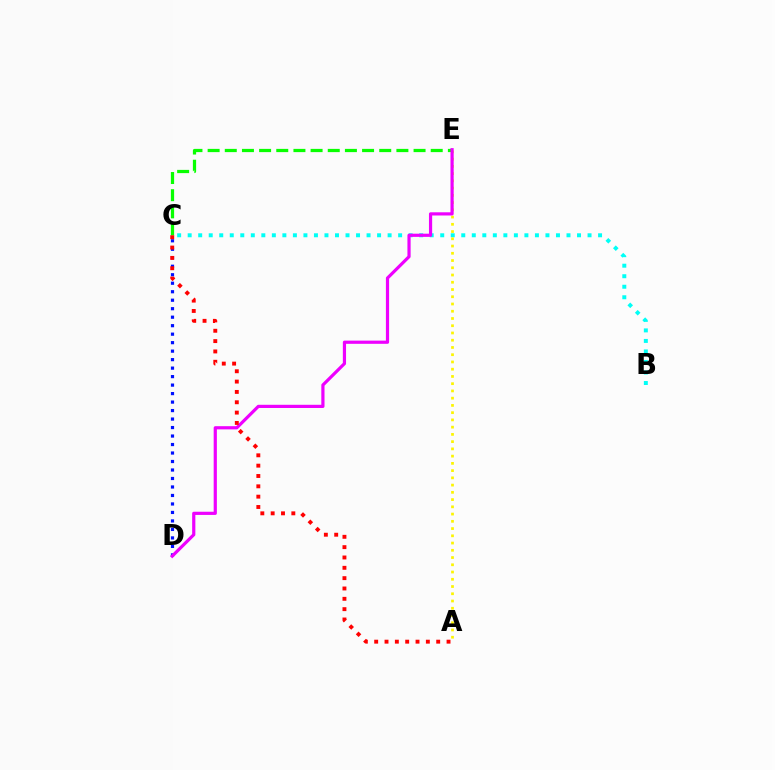{('B', 'C'): [{'color': '#00fff6', 'line_style': 'dotted', 'thickness': 2.86}], ('C', 'E'): [{'color': '#08ff00', 'line_style': 'dashed', 'thickness': 2.33}], ('A', 'E'): [{'color': '#fcf500', 'line_style': 'dotted', 'thickness': 1.97}], ('C', 'D'): [{'color': '#0010ff', 'line_style': 'dotted', 'thickness': 2.31}], ('D', 'E'): [{'color': '#ee00ff', 'line_style': 'solid', 'thickness': 2.3}], ('A', 'C'): [{'color': '#ff0000', 'line_style': 'dotted', 'thickness': 2.81}]}